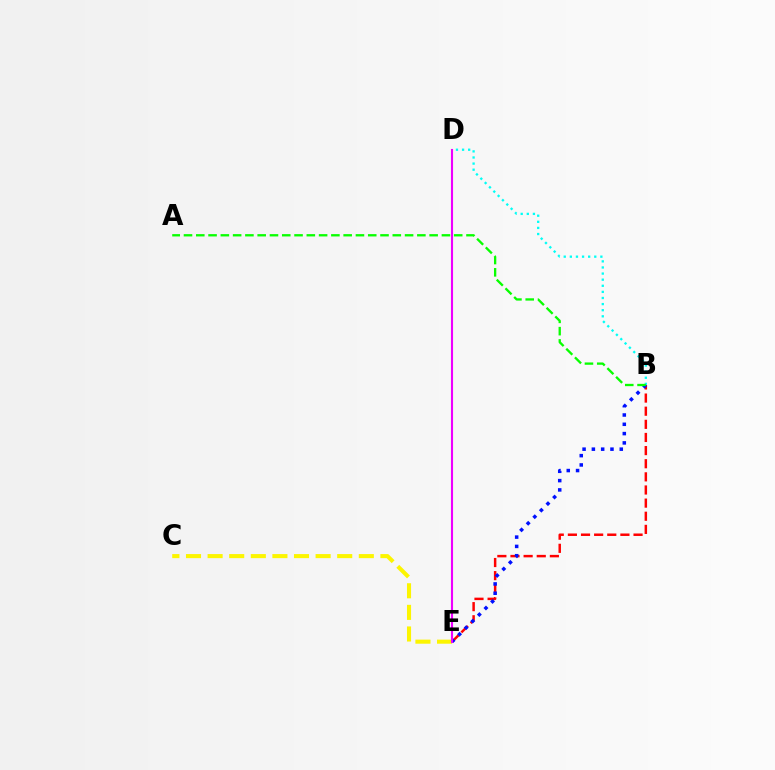{('B', 'D'): [{'color': '#00fff6', 'line_style': 'dotted', 'thickness': 1.66}], ('B', 'E'): [{'color': '#ff0000', 'line_style': 'dashed', 'thickness': 1.78}, {'color': '#0010ff', 'line_style': 'dotted', 'thickness': 2.53}], ('C', 'E'): [{'color': '#fcf500', 'line_style': 'dashed', 'thickness': 2.93}], ('D', 'E'): [{'color': '#ee00ff', 'line_style': 'solid', 'thickness': 1.52}], ('A', 'B'): [{'color': '#08ff00', 'line_style': 'dashed', 'thickness': 1.67}]}